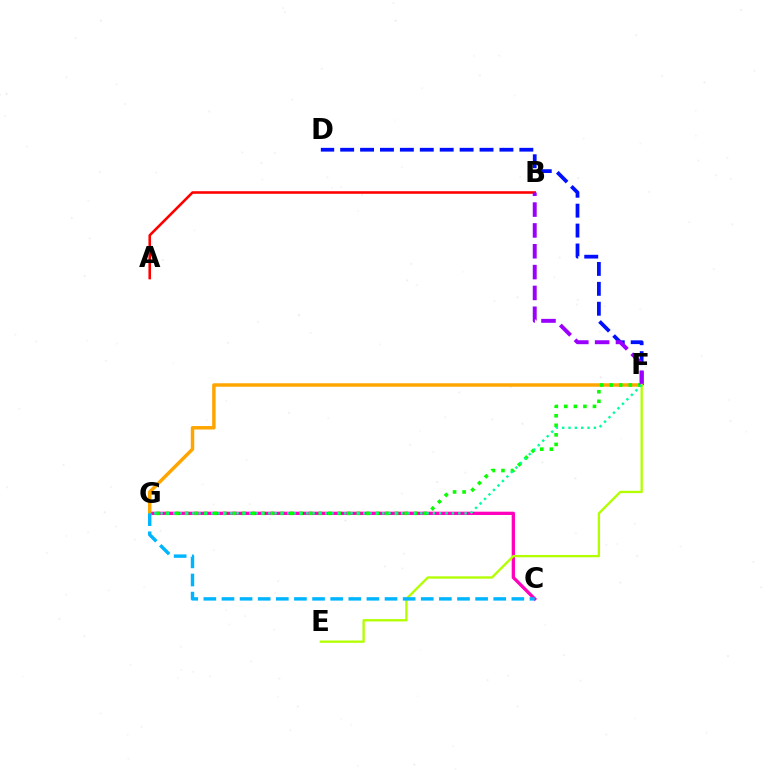{('D', 'F'): [{'color': '#0010ff', 'line_style': 'dashed', 'thickness': 2.71}], ('A', 'B'): [{'color': '#ff0000', 'line_style': 'solid', 'thickness': 1.86}], ('C', 'G'): [{'color': '#ff00bd', 'line_style': 'solid', 'thickness': 2.37}, {'color': '#00b5ff', 'line_style': 'dashed', 'thickness': 2.46}], ('F', 'G'): [{'color': '#ffa500', 'line_style': 'solid', 'thickness': 2.49}, {'color': '#08ff00', 'line_style': 'dotted', 'thickness': 2.59}, {'color': '#00ff9d', 'line_style': 'dotted', 'thickness': 1.72}], ('B', 'F'): [{'color': '#9b00ff', 'line_style': 'dashed', 'thickness': 2.83}], ('E', 'F'): [{'color': '#b3ff00', 'line_style': 'solid', 'thickness': 1.68}]}